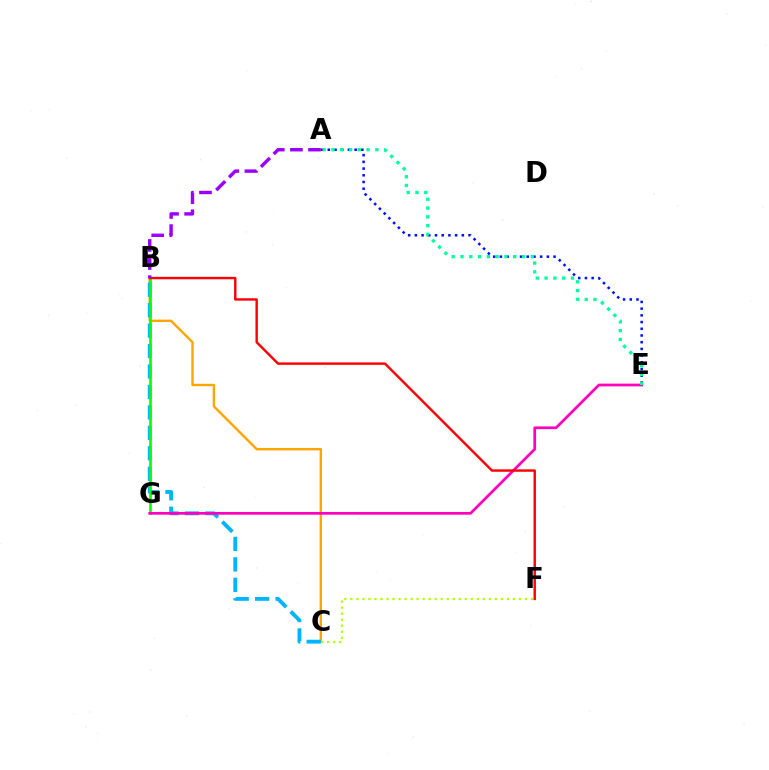{('B', 'C'): [{'color': '#ffa500', 'line_style': 'solid', 'thickness': 1.73}, {'color': '#00b5ff', 'line_style': 'dashed', 'thickness': 2.78}], ('B', 'G'): [{'color': '#08ff00', 'line_style': 'solid', 'thickness': 1.89}], ('A', 'E'): [{'color': '#0010ff', 'line_style': 'dotted', 'thickness': 1.82}, {'color': '#00ff9d', 'line_style': 'dotted', 'thickness': 2.39}], ('E', 'G'): [{'color': '#ff00bd', 'line_style': 'solid', 'thickness': 1.96}], ('C', 'F'): [{'color': '#b3ff00', 'line_style': 'dotted', 'thickness': 1.64}], ('B', 'F'): [{'color': '#ff0000', 'line_style': 'solid', 'thickness': 1.74}], ('A', 'B'): [{'color': '#9b00ff', 'line_style': 'dashed', 'thickness': 2.46}]}